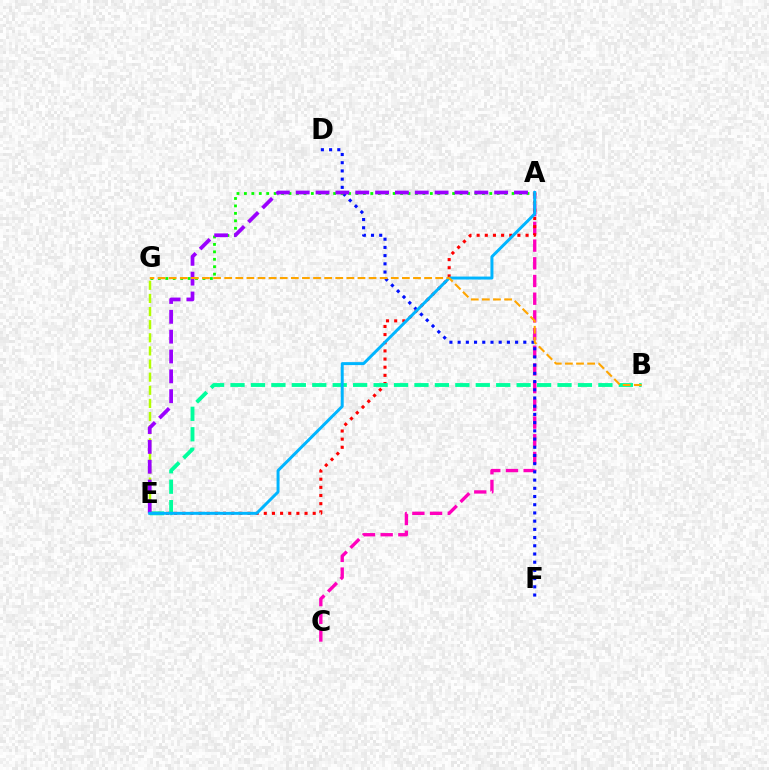{('A', 'C'): [{'color': '#ff00bd', 'line_style': 'dashed', 'thickness': 2.4}], ('D', 'F'): [{'color': '#0010ff', 'line_style': 'dotted', 'thickness': 2.23}], ('A', 'G'): [{'color': '#08ff00', 'line_style': 'dotted', 'thickness': 2.02}], ('E', 'G'): [{'color': '#b3ff00', 'line_style': 'dashed', 'thickness': 1.78}], ('A', 'E'): [{'color': '#ff0000', 'line_style': 'dotted', 'thickness': 2.21}, {'color': '#9b00ff', 'line_style': 'dashed', 'thickness': 2.7}, {'color': '#00b5ff', 'line_style': 'solid', 'thickness': 2.14}], ('B', 'E'): [{'color': '#00ff9d', 'line_style': 'dashed', 'thickness': 2.78}], ('B', 'G'): [{'color': '#ffa500', 'line_style': 'dashed', 'thickness': 1.51}]}